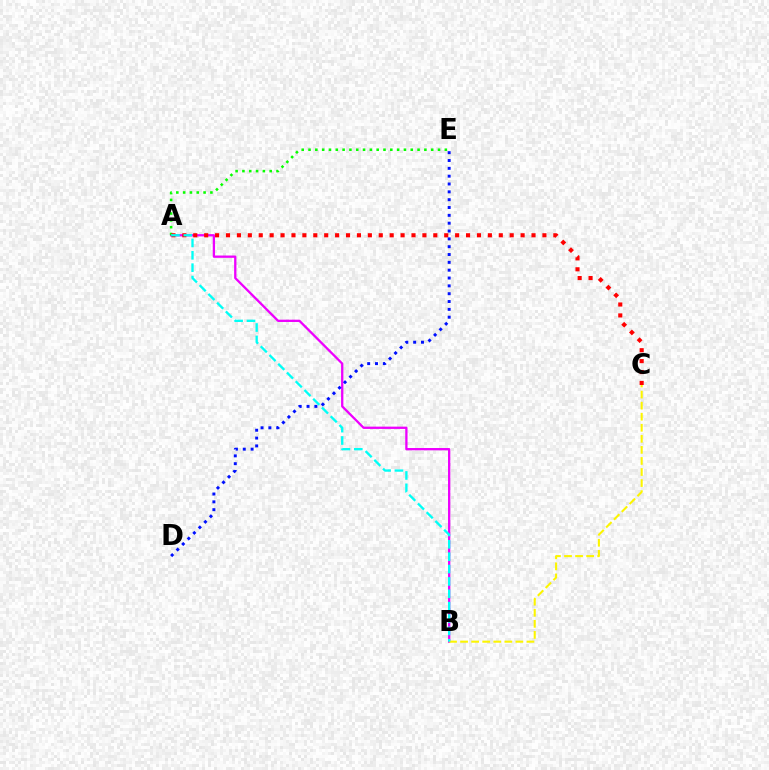{('A', 'B'): [{'color': '#ee00ff', 'line_style': 'solid', 'thickness': 1.65}, {'color': '#00fff6', 'line_style': 'dashed', 'thickness': 1.68}], ('A', 'E'): [{'color': '#08ff00', 'line_style': 'dotted', 'thickness': 1.85}], ('A', 'C'): [{'color': '#ff0000', 'line_style': 'dotted', 'thickness': 2.96}], ('B', 'C'): [{'color': '#fcf500', 'line_style': 'dashed', 'thickness': 1.5}], ('D', 'E'): [{'color': '#0010ff', 'line_style': 'dotted', 'thickness': 2.13}]}